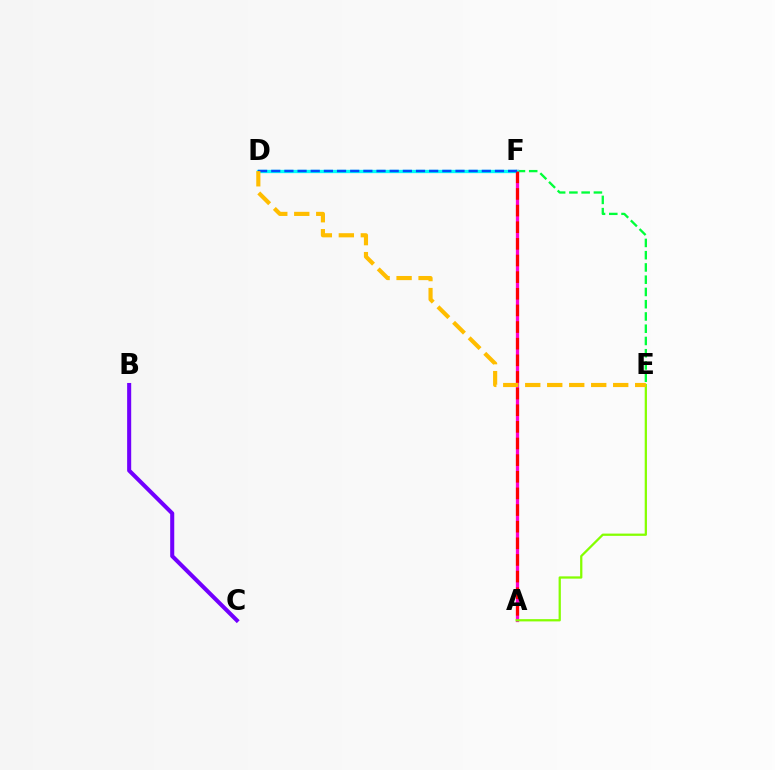{('E', 'F'): [{'color': '#00ff39', 'line_style': 'dashed', 'thickness': 1.66}], ('B', 'C'): [{'color': '#7200ff', 'line_style': 'solid', 'thickness': 2.92}], ('A', 'F'): [{'color': '#ff00cf', 'line_style': 'solid', 'thickness': 2.34}, {'color': '#ff0000', 'line_style': 'dashed', 'thickness': 2.26}], ('D', 'F'): [{'color': '#00fff6', 'line_style': 'solid', 'thickness': 2.38}, {'color': '#004bff', 'line_style': 'dashed', 'thickness': 1.79}], ('A', 'E'): [{'color': '#84ff00', 'line_style': 'solid', 'thickness': 1.63}], ('D', 'E'): [{'color': '#ffbd00', 'line_style': 'dashed', 'thickness': 2.99}]}